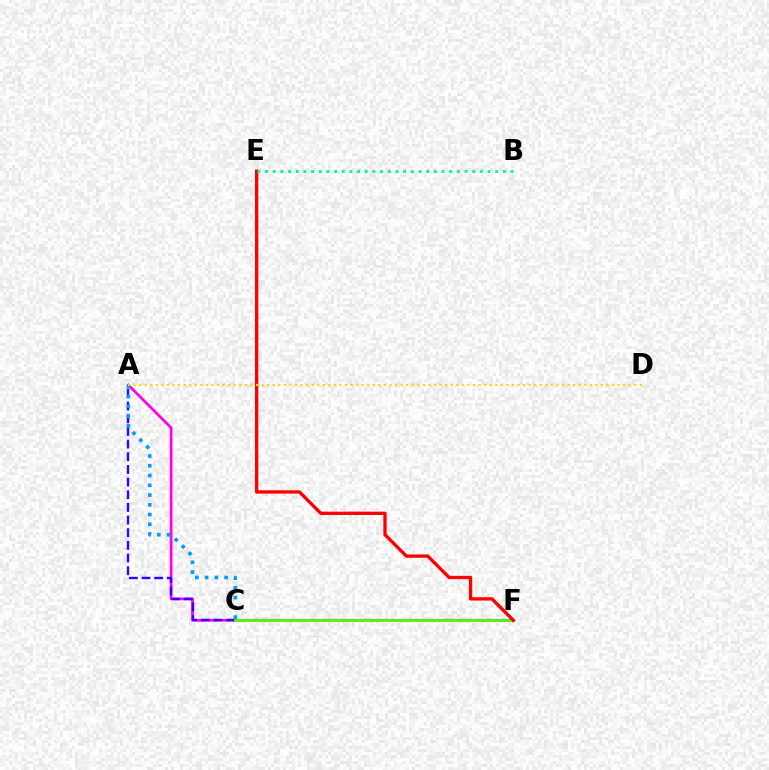{('A', 'F'): [{'color': '#ff00ed', 'line_style': 'solid', 'thickness': 1.96}], ('A', 'C'): [{'color': '#3700ff', 'line_style': 'dashed', 'thickness': 1.72}, {'color': '#009eff', 'line_style': 'dotted', 'thickness': 2.65}], ('C', 'F'): [{'color': '#4fff00', 'line_style': 'solid', 'thickness': 1.94}], ('E', 'F'): [{'color': '#ff0000', 'line_style': 'solid', 'thickness': 2.39}], ('B', 'E'): [{'color': '#00ff86', 'line_style': 'dotted', 'thickness': 2.08}], ('A', 'D'): [{'color': '#ffd500', 'line_style': 'dotted', 'thickness': 1.51}]}